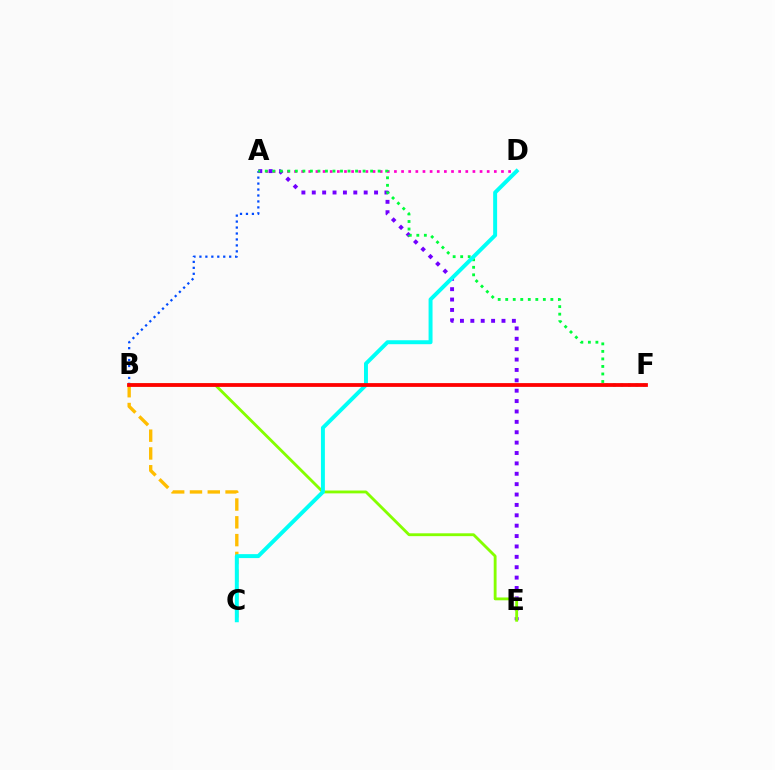{('B', 'C'): [{'color': '#ffbd00', 'line_style': 'dashed', 'thickness': 2.42}], ('A', 'D'): [{'color': '#ff00cf', 'line_style': 'dotted', 'thickness': 1.94}], ('A', 'B'): [{'color': '#004bff', 'line_style': 'dotted', 'thickness': 1.62}], ('A', 'E'): [{'color': '#7200ff', 'line_style': 'dotted', 'thickness': 2.82}], ('B', 'E'): [{'color': '#84ff00', 'line_style': 'solid', 'thickness': 2.05}], ('A', 'F'): [{'color': '#00ff39', 'line_style': 'dotted', 'thickness': 2.04}], ('C', 'D'): [{'color': '#00fff6', 'line_style': 'solid', 'thickness': 2.84}], ('B', 'F'): [{'color': '#ff0000', 'line_style': 'solid', 'thickness': 2.72}]}